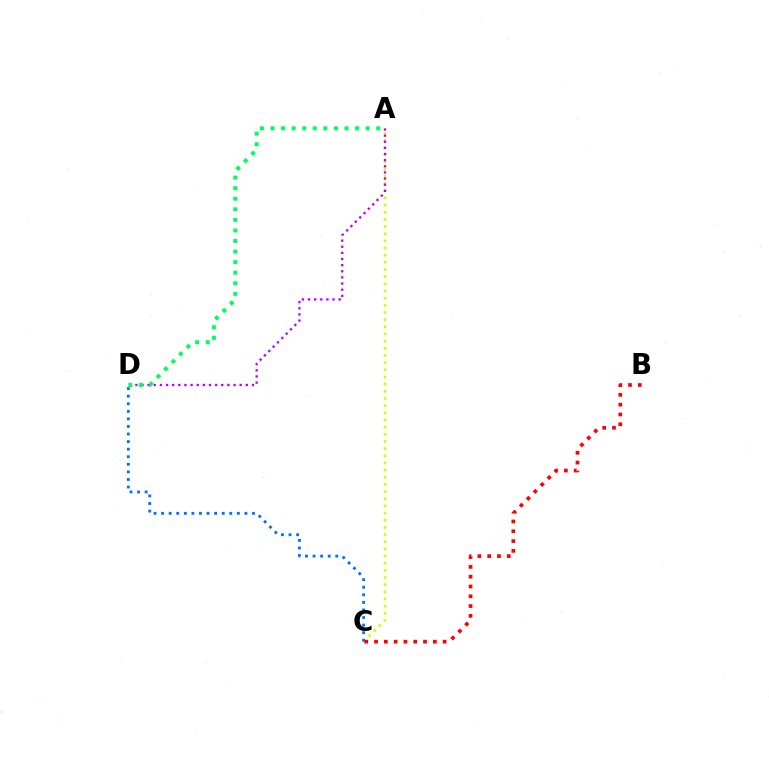{('A', 'C'): [{'color': '#d1ff00', 'line_style': 'dotted', 'thickness': 1.95}], ('C', 'D'): [{'color': '#0074ff', 'line_style': 'dotted', 'thickness': 2.06}], ('A', 'D'): [{'color': '#b900ff', 'line_style': 'dotted', 'thickness': 1.67}, {'color': '#00ff5c', 'line_style': 'dotted', 'thickness': 2.87}], ('B', 'C'): [{'color': '#ff0000', 'line_style': 'dotted', 'thickness': 2.66}]}